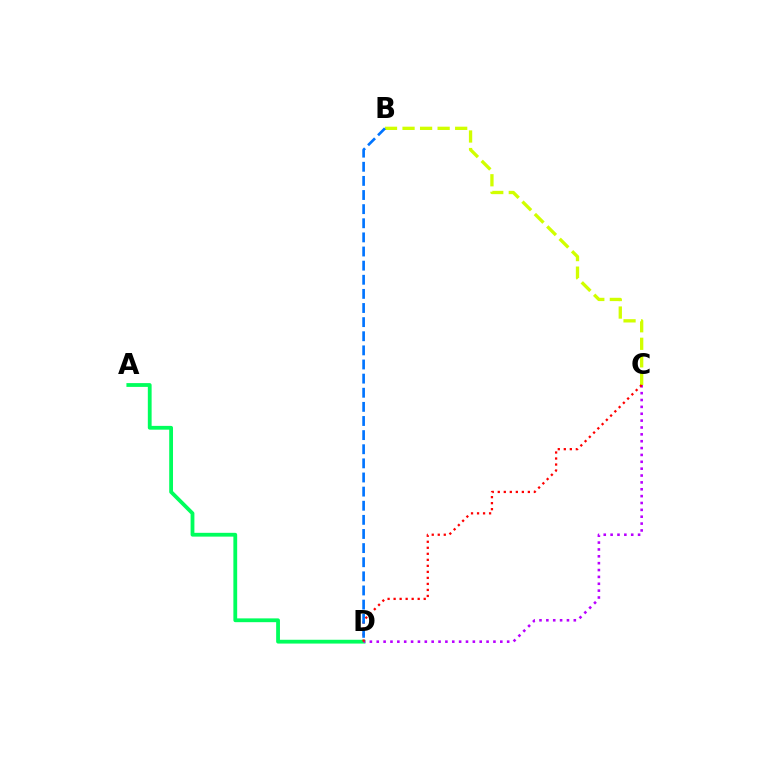{('A', 'D'): [{'color': '#00ff5c', 'line_style': 'solid', 'thickness': 2.73}], ('B', 'C'): [{'color': '#d1ff00', 'line_style': 'dashed', 'thickness': 2.38}], ('C', 'D'): [{'color': '#b900ff', 'line_style': 'dotted', 'thickness': 1.87}, {'color': '#ff0000', 'line_style': 'dotted', 'thickness': 1.63}], ('B', 'D'): [{'color': '#0074ff', 'line_style': 'dashed', 'thickness': 1.92}]}